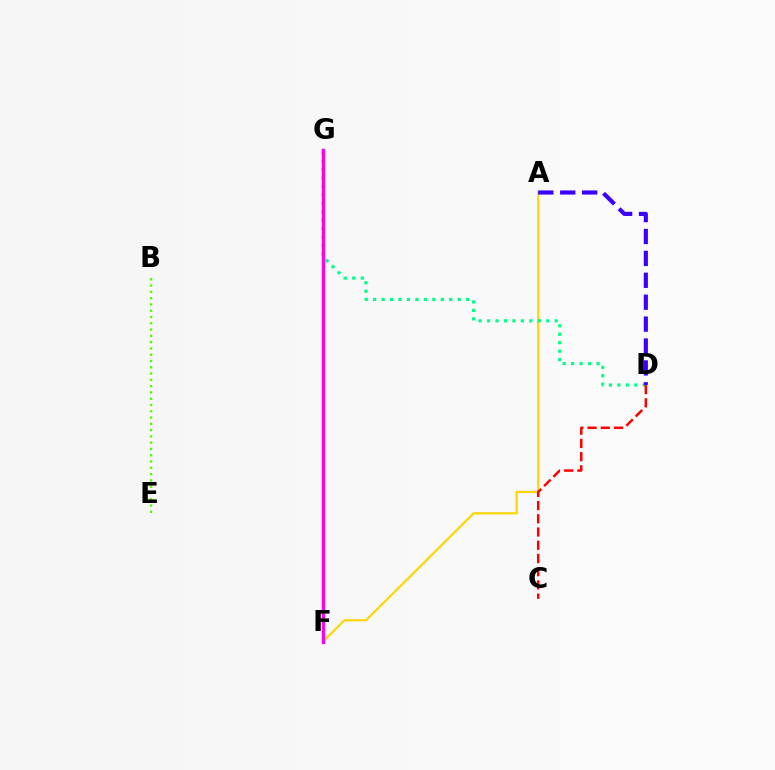{('F', 'G'): [{'color': '#009eff', 'line_style': 'solid', 'thickness': 1.66}, {'color': '#ff00ed', 'line_style': 'solid', 'thickness': 2.33}], ('B', 'E'): [{'color': '#4fff00', 'line_style': 'dotted', 'thickness': 1.71}], ('A', 'F'): [{'color': '#ffd500', 'line_style': 'solid', 'thickness': 1.57}], ('D', 'G'): [{'color': '#00ff86', 'line_style': 'dotted', 'thickness': 2.3}], ('A', 'D'): [{'color': '#3700ff', 'line_style': 'dashed', 'thickness': 2.98}], ('C', 'D'): [{'color': '#ff0000', 'line_style': 'dashed', 'thickness': 1.8}]}